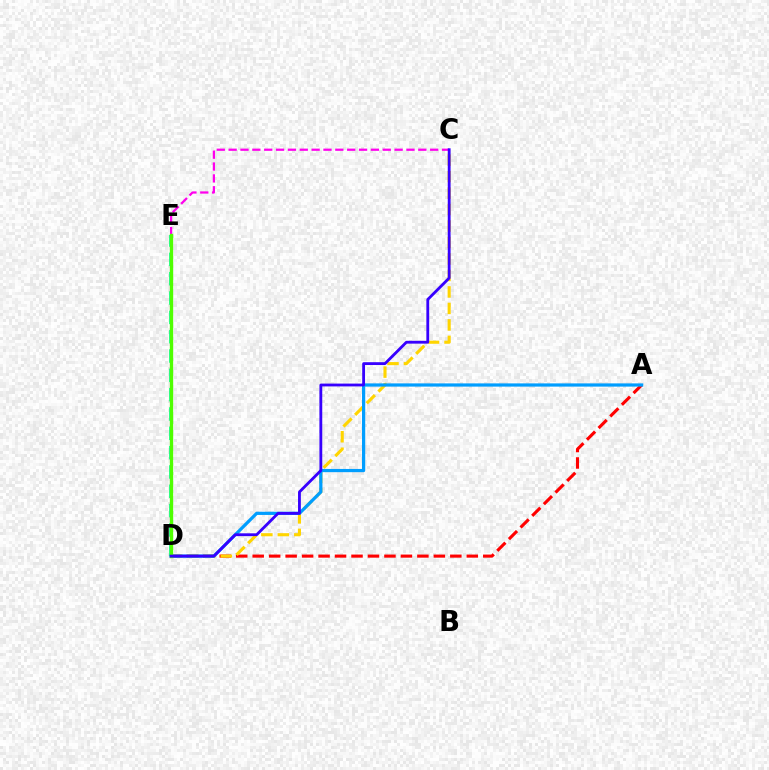{('A', 'D'): [{'color': '#ff0000', 'line_style': 'dashed', 'thickness': 2.24}, {'color': '#009eff', 'line_style': 'solid', 'thickness': 2.31}], ('C', 'D'): [{'color': '#ffd500', 'line_style': 'dashed', 'thickness': 2.24}, {'color': '#3700ff', 'line_style': 'solid', 'thickness': 2.03}], ('D', 'E'): [{'color': '#00ff86', 'line_style': 'dashed', 'thickness': 2.63}, {'color': '#4fff00', 'line_style': 'solid', 'thickness': 2.4}], ('C', 'E'): [{'color': '#ff00ed', 'line_style': 'dashed', 'thickness': 1.61}]}